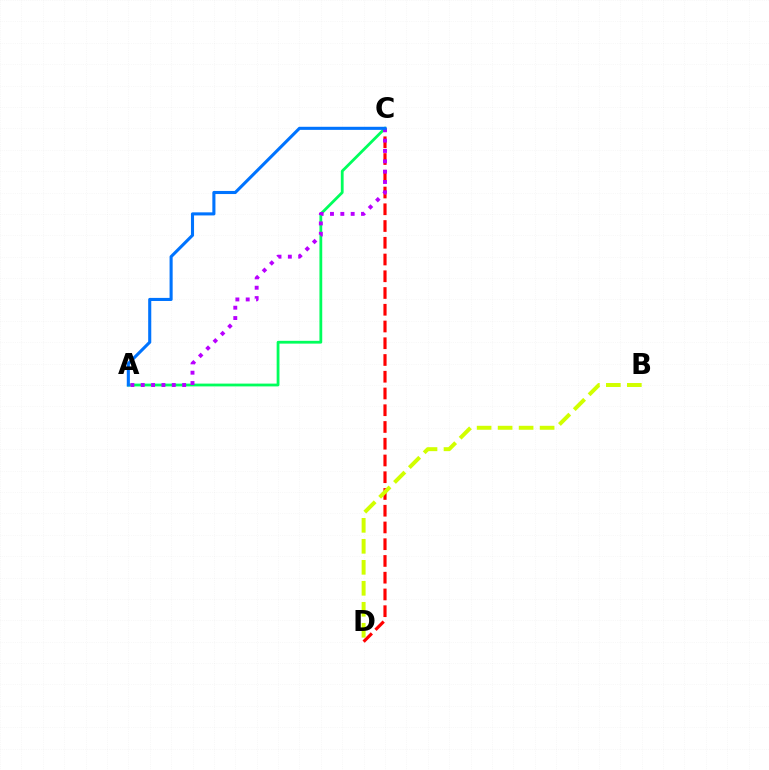{('C', 'D'): [{'color': '#ff0000', 'line_style': 'dashed', 'thickness': 2.28}], ('A', 'C'): [{'color': '#00ff5c', 'line_style': 'solid', 'thickness': 2.01}, {'color': '#b900ff', 'line_style': 'dotted', 'thickness': 2.81}, {'color': '#0074ff', 'line_style': 'solid', 'thickness': 2.22}], ('B', 'D'): [{'color': '#d1ff00', 'line_style': 'dashed', 'thickness': 2.85}]}